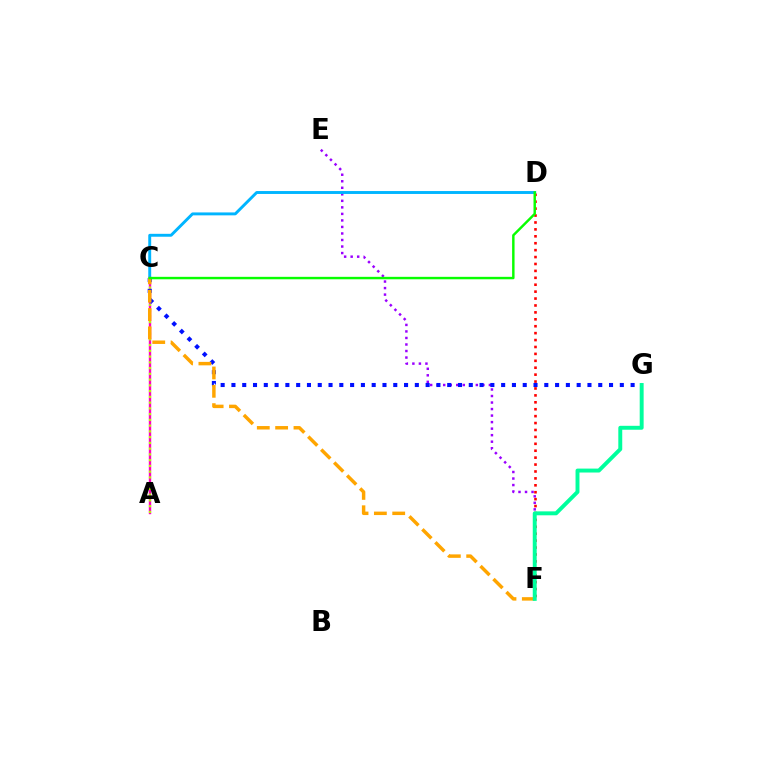{('D', 'F'): [{'color': '#ff0000', 'line_style': 'dotted', 'thickness': 1.88}], ('E', 'F'): [{'color': '#9b00ff', 'line_style': 'dotted', 'thickness': 1.77}], ('C', 'D'): [{'color': '#00b5ff', 'line_style': 'solid', 'thickness': 2.1}, {'color': '#08ff00', 'line_style': 'solid', 'thickness': 1.76}], ('A', 'C'): [{'color': '#ff00bd', 'line_style': 'solid', 'thickness': 1.71}, {'color': '#b3ff00', 'line_style': 'dotted', 'thickness': 1.56}], ('C', 'G'): [{'color': '#0010ff', 'line_style': 'dotted', 'thickness': 2.93}], ('C', 'F'): [{'color': '#ffa500', 'line_style': 'dashed', 'thickness': 2.49}], ('F', 'G'): [{'color': '#00ff9d', 'line_style': 'solid', 'thickness': 2.83}]}